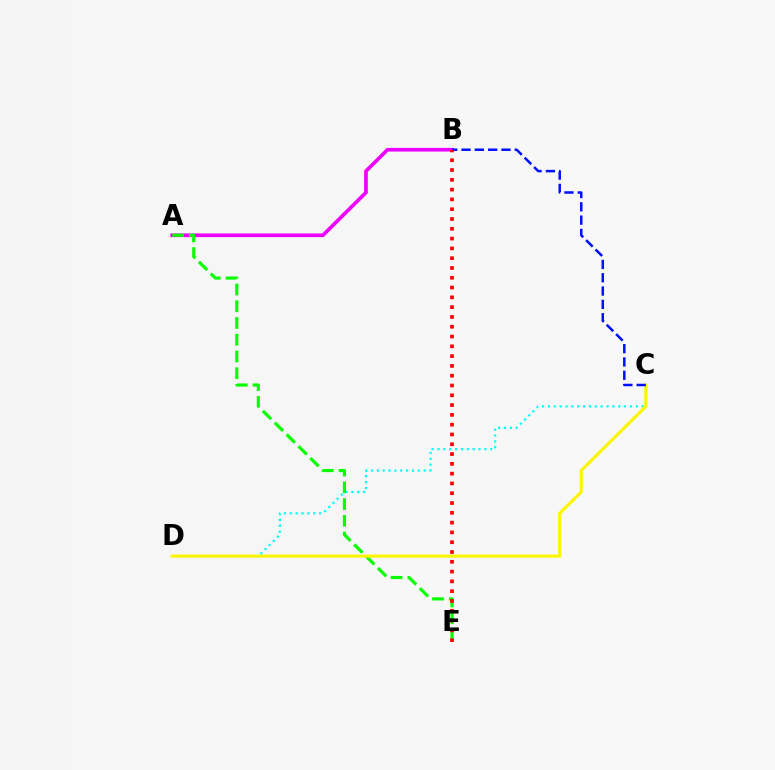{('C', 'D'): [{'color': '#00fff6', 'line_style': 'dotted', 'thickness': 1.59}, {'color': '#fcf500', 'line_style': 'solid', 'thickness': 2.24}], ('A', 'B'): [{'color': '#ee00ff', 'line_style': 'solid', 'thickness': 2.65}], ('A', 'E'): [{'color': '#08ff00', 'line_style': 'dashed', 'thickness': 2.27}], ('B', 'C'): [{'color': '#0010ff', 'line_style': 'dashed', 'thickness': 1.81}], ('B', 'E'): [{'color': '#ff0000', 'line_style': 'dotted', 'thickness': 2.66}]}